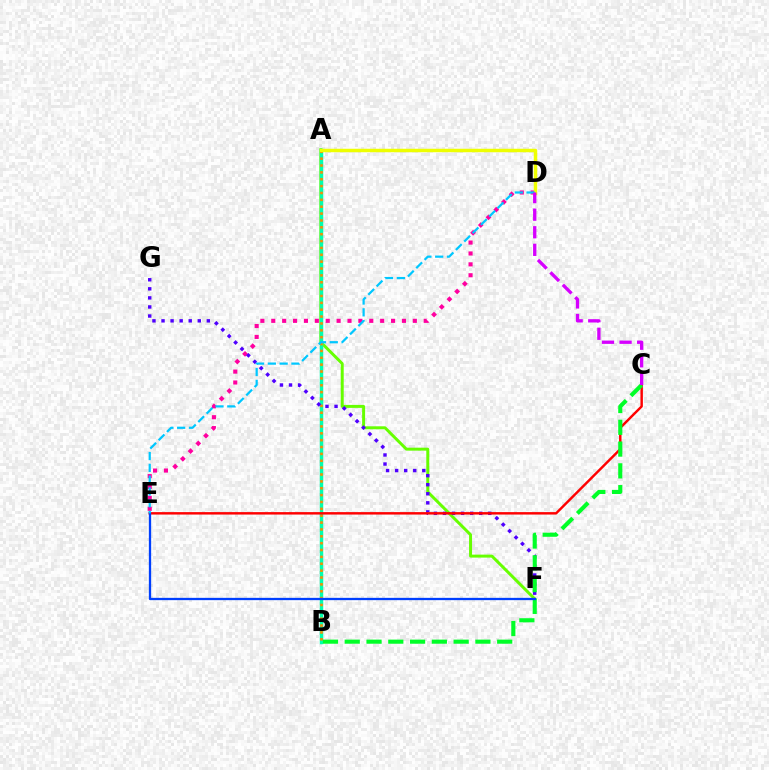{('A', 'F'): [{'color': '#66ff00', 'line_style': 'solid', 'thickness': 2.14}], ('A', 'B'): [{'color': '#00ffaf', 'line_style': 'solid', 'thickness': 2.5}, {'color': '#ff8800', 'line_style': 'dotted', 'thickness': 1.87}], ('D', 'E'): [{'color': '#ff00a0', 'line_style': 'dotted', 'thickness': 2.96}, {'color': '#00c7ff', 'line_style': 'dashed', 'thickness': 1.6}], ('F', 'G'): [{'color': '#4f00ff', 'line_style': 'dotted', 'thickness': 2.46}], ('C', 'E'): [{'color': '#ff0000', 'line_style': 'solid', 'thickness': 1.76}], ('B', 'C'): [{'color': '#00ff27', 'line_style': 'dashed', 'thickness': 2.96}], ('A', 'D'): [{'color': '#eeff00', 'line_style': 'solid', 'thickness': 2.5}], ('E', 'F'): [{'color': '#003fff', 'line_style': 'solid', 'thickness': 1.66}], ('C', 'D'): [{'color': '#d600ff', 'line_style': 'dashed', 'thickness': 2.39}]}